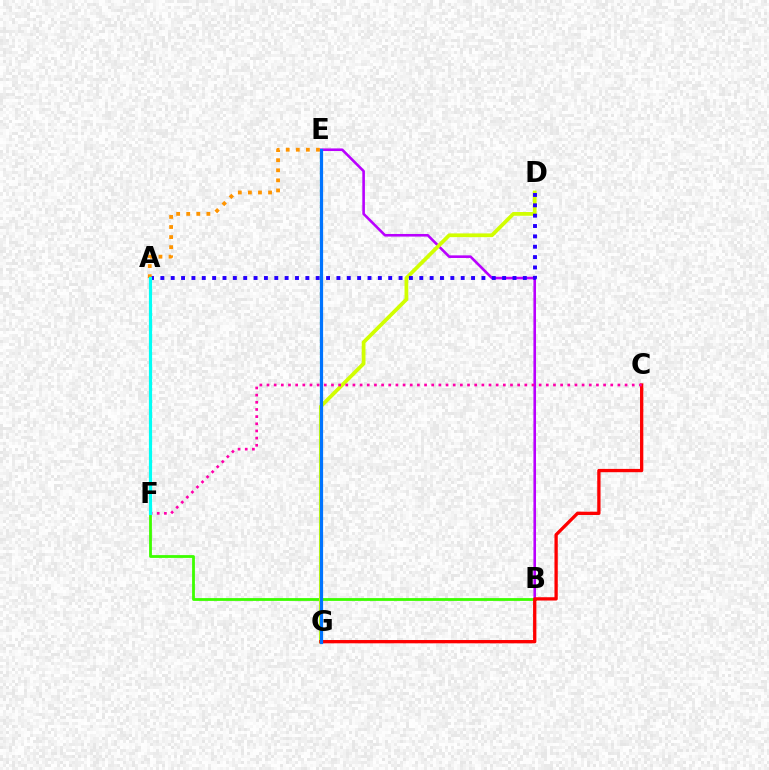{('B', 'F'): [{'color': '#3dff00', 'line_style': 'solid', 'thickness': 2.02}], ('B', 'E'): [{'color': '#b900ff', 'line_style': 'solid', 'thickness': 1.87}], ('D', 'G'): [{'color': '#d1ff00', 'line_style': 'solid', 'thickness': 2.69}], ('A', 'D'): [{'color': '#2500ff', 'line_style': 'dotted', 'thickness': 2.81}], ('C', 'G'): [{'color': '#ff0000', 'line_style': 'solid', 'thickness': 2.38}], ('E', 'G'): [{'color': '#00ff5c', 'line_style': 'dotted', 'thickness': 1.55}, {'color': '#0074ff', 'line_style': 'solid', 'thickness': 2.31}], ('C', 'F'): [{'color': '#ff00ac', 'line_style': 'dotted', 'thickness': 1.95}], ('A', 'E'): [{'color': '#ff9400', 'line_style': 'dotted', 'thickness': 2.74}], ('A', 'F'): [{'color': '#00fff6', 'line_style': 'solid', 'thickness': 2.29}]}